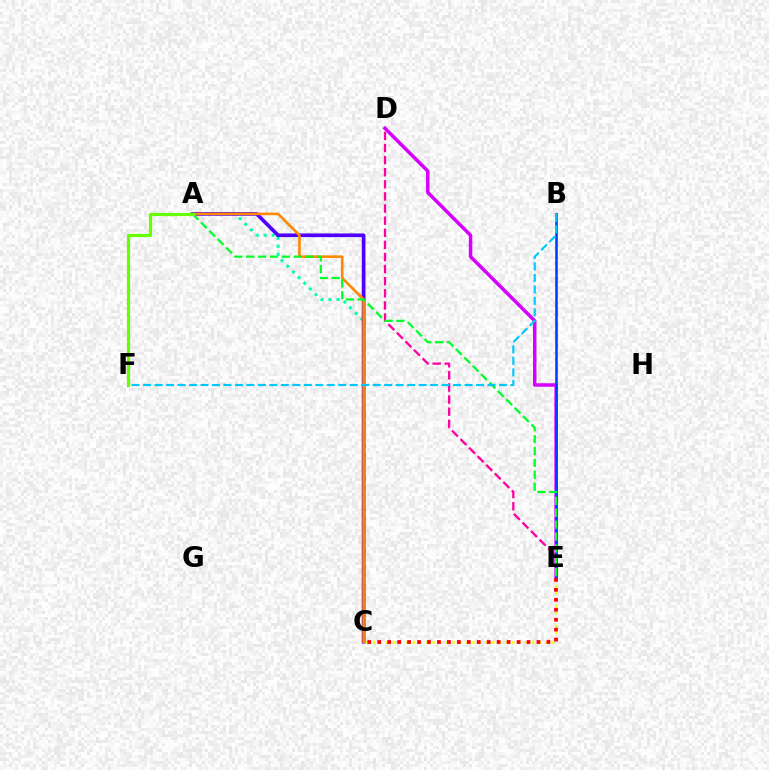{('D', 'E'): [{'color': '#ff00a0', 'line_style': 'dashed', 'thickness': 1.65}, {'color': '#d600ff', 'line_style': 'solid', 'thickness': 2.51}], ('A', 'C'): [{'color': '#00ffaf', 'line_style': 'dotted', 'thickness': 2.17}, {'color': '#4f00ff', 'line_style': 'solid', 'thickness': 2.65}, {'color': '#ff8800', 'line_style': 'solid', 'thickness': 1.87}], ('C', 'E'): [{'color': '#eeff00', 'line_style': 'dotted', 'thickness': 1.8}, {'color': '#ff0000', 'line_style': 'dotted', 'thickness': 2.7}], ('B', 'E'): [{'color': '#003fff', 'line_style': 'solid', 'thickness': 1.88}], ('A', 'E'): [{'color': '#00ff27', 'line_style': 'dashed', 'thickness': 1.61}], ('B', 'F'): [{'color': '#00c7ff', 'line_style': 'dashed', 'thickness': 1.56}], ('A', 'F'): [{'color': '#66ff00', 'line_style': 'solid', 'thickness': 2.29}]}